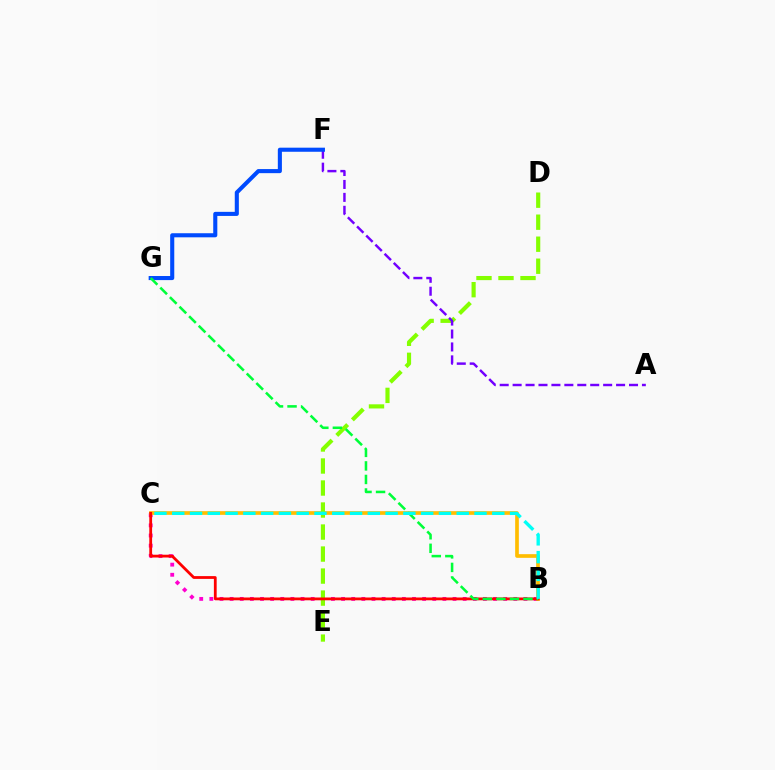{('B', 'C'): [{'color': '#ff00cf', 'line_style': 'dotted', 'thickness': 2.75}, {'color': '#ffbd00', 'line_style': 'solid', 'thickness': 2.64}, {'color': '#ff0000', 'line_style': 'solid', 'thickness': 2.0}, {'color': '#00fff6', 'line_style': 'dashed', 'thickness': 2.42}], ('D', 'E'): [{'color': '#84ff00', 'line_style': 'dashed', 'thickness': 2.99}], ('A', 'F'): [{'color': '#7200ff', 'line_style': 'dashed', 'thickness': 1.76}], ('F', 'G'): [{'color': '#004bff', 'line_style': 'solid', 'thickness': 2.94}], ('B', 'G'): [{'color': '#00ff39', 'line_style': 'dashed', 'thickness': 1.84}]}